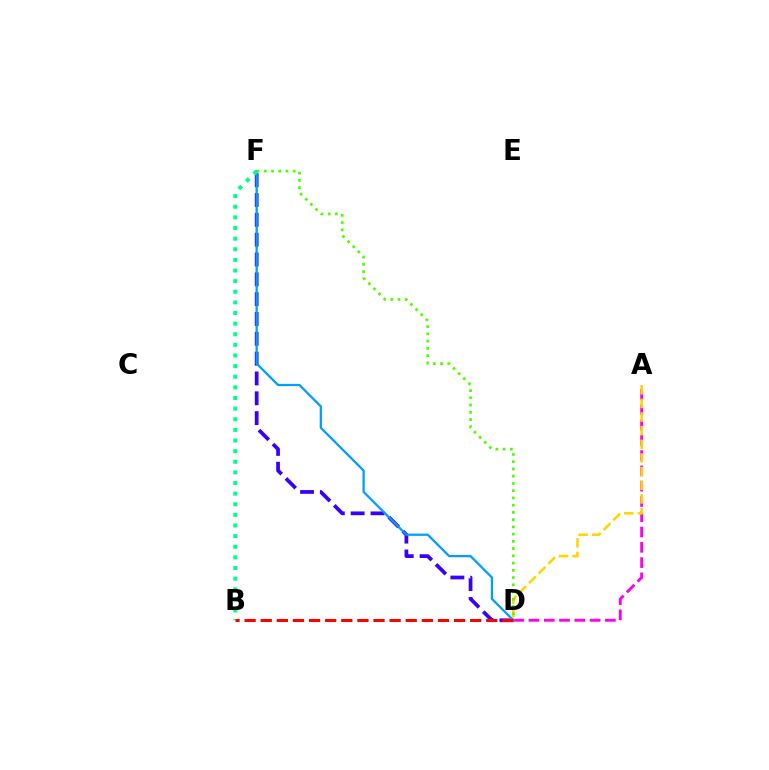{('A', 'D'): [{'color': '#ff00ed', 'line_style': 'dashed', 'thickness': 2.08}, {'color': '#ffd500', 'line_style': 'dashed', 'thickness': 1.85}], ('D', 'F'): [{'color': '#3700ff', 'line_style': 'dashed', 'thickness': 2.69}, {'color': '#009eff', 'line_style': 'solid', 'thickness': 1.63}, {'color': '#4fff00', 'line_style': 'dotted', 'thickness': 1.97}], ('B', 'F'): [{'color': '#00ff86', 'line_style': 'dotted', 'thickness': 2.89}], ('B', 'D'): [{'color': '#ff0000', 'line_style': 'dashed', 'thickness': 2.19}]}